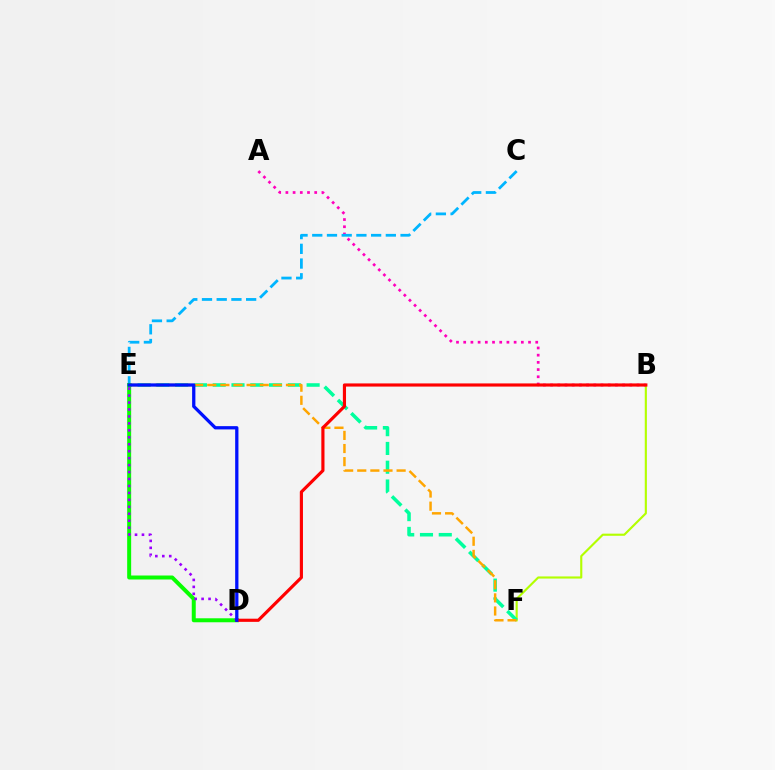{('B', 'F'): [{'color': '#b3ff00', 'line_style': 'solid', 'thickness': 1.54}], ('A', 'B'): [{'color': '#ff00bd', 'line_style': 'dotted', 'thickness': 1.96}], ('E', 'F'): [{'color': '#00ff9d', 'line_style': 'dashed', 'thickness': 2.55}, {'color': '#ffa500', 'line_style': 'dashed', 'thickness': 1.78}], ('C', 'E'): [{'color': '#00b5ff', 'line_style': 'dashed', 'thickness': 2.0}], ('D', 'E'): [{'color': '#08ff00', 'line_style': 'solid', 'thickness': 2.87}, {'color': '#9b00ff', 'line_style': 'dotted', 'thickness': 1.89}, {'color': '#0010ff', 'line_style': 'solid', 'thickness': 2.36}], ('B', 'D'): [{'color': '#ff0000', 'line_style': 'solid', 'thickness': 2.27}]}